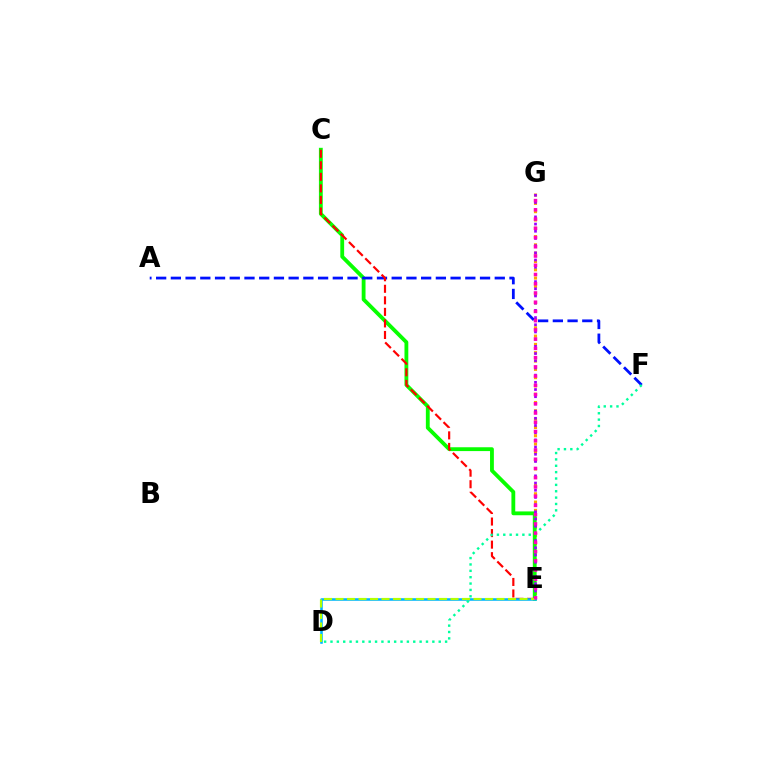{('E', 'G'): [{'color': '#ffa500', 'line_style': 'dotted', 'thickness': 2.25}, {'color': '#9b00ff', 'line_style': 'dotted', 'thickness': 1.95}, {'color': '#ff00bd', 'line_style': 'dotted', 'thickness': 2.51}], ('C', 'E'): [{'color': '#08ff00', 'line_style': 'solid', 'thickness': 2.76}, {'color': '#ff0000', 'line_style': 'dashed', 'thickness': 1.57}], ('A', 'F'): [{'color': '#0010ff', 'line_style': 'dashed', 'thickness': 2.0}], ('D', 'E'): [{'color': '#00b5ff', 'line_style': 'solid', 'thickness': 1.85}, {'color': '#b3ff00', 'line_style': 'dashed', 'thickness': 1.56}], ('D', 'F'): [{'color': '#00ff9d', 'line_style': 'dotted', 'thickness': 1.73}]}